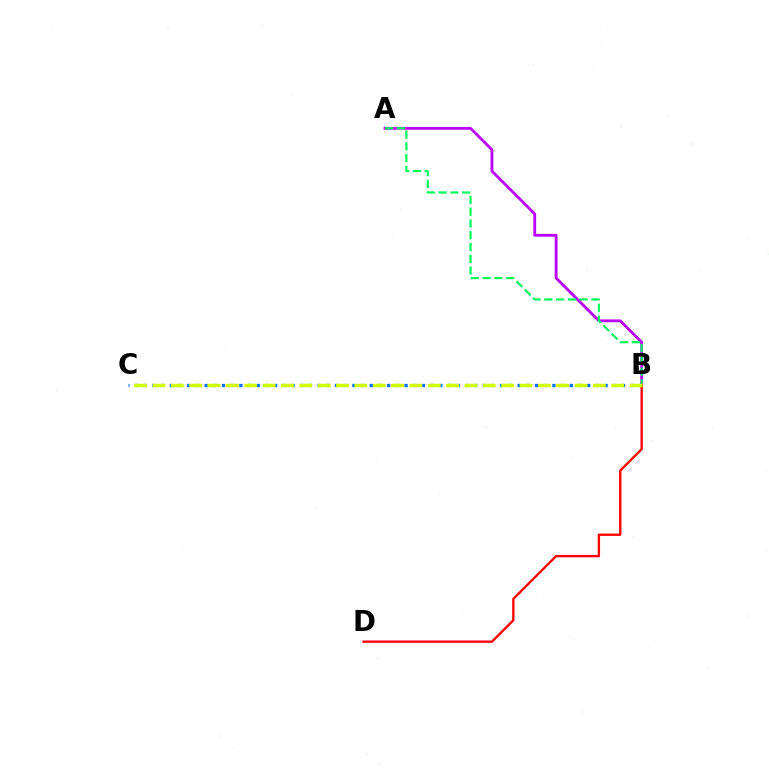{('B', 'C'): [{'color': '#0074ff', 'line_style': 'dotted', 'thickness': 2.36}, {'color': '#d1ff00', 'line_style': 'dashed', 'thickness': 2.49}], ('A', 'B'): [{'color': '#b900ff', 'line_style': 'solid', 'thickness': 2.04}, {'color': '#00ff5c', 'line_style': 'dashed', 'thickness': 1.6}], ('B', 'D'): [{'color': '#ff0000', 'line_style': 'solid', 'thickness': 1.69}]}